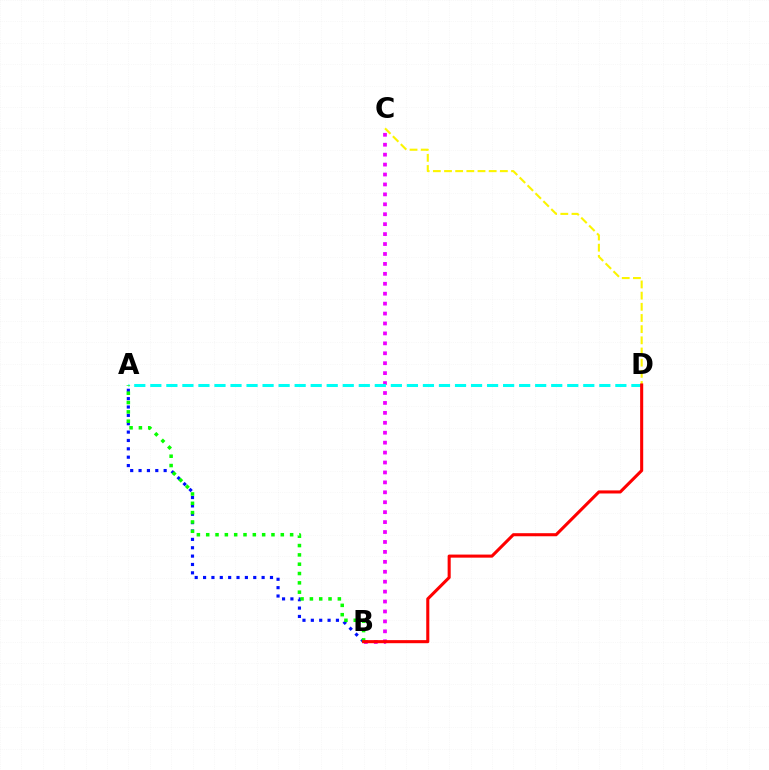{('A', 'B'): [{'color': '#0010ff', 'line_style': 'dotted', 'thickness': 2.27}, {'color': '#08ff00', 'line_style': 'dotted', 'thickness': 2.53}], ('C', 'D'): [{'color': '#fcf500', 'line_style': 'dashed', 'thickness': 1.52}], ('B', 'C'): [{'color': '#ee00ff', 'line_style': 'dotted', 'thickness': 2.7}], ('A', 'D'): [{'color': '#00fff6', 'line_style': 'dashed', 'thickness': 2.18}], ('B', 'D'): [{'color': '#ff0000', 'line_style': 'solid', 'thickness': 2.21}]}